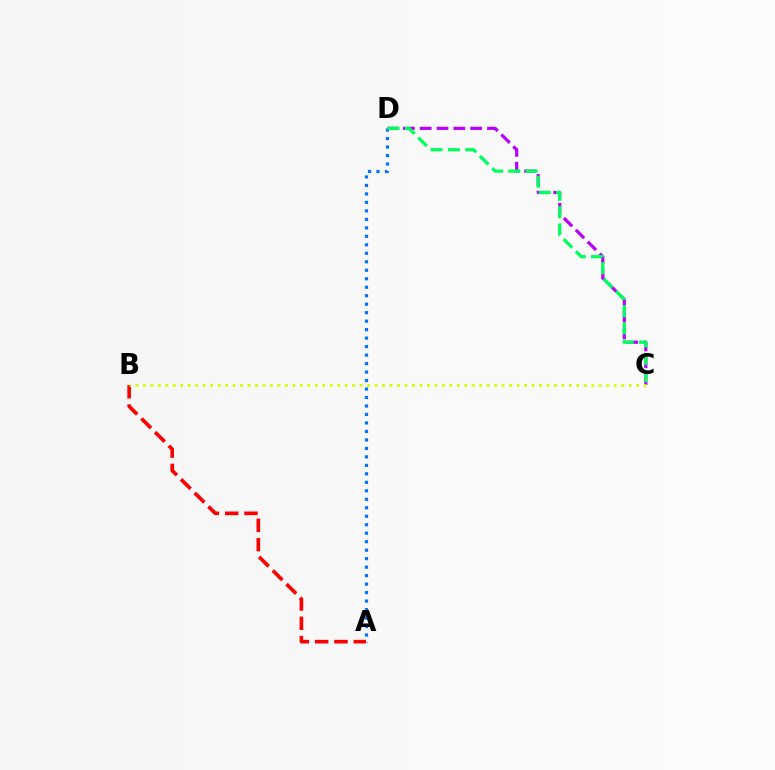{('C', 'D'): [{'color': '#b900ff', 'line_style': 'dashed', 'thickness': 2.29}, {'color': '#00ff5c', 'line_style': 'dashed', 'thickness': 2.35}], ('A', 'D'): [{'color': '#0074ff', 'line_style': 'dotted', 'thickness': 2.3}], ('A', 'B'): [{'color': '#ff0000', 'line_style': 'dashed', 'thickness': 2.62}], ('B', 'C'): [{'color': '#d1ff00', 'line_style': 'dotted', 'thickness': 2.03}]}